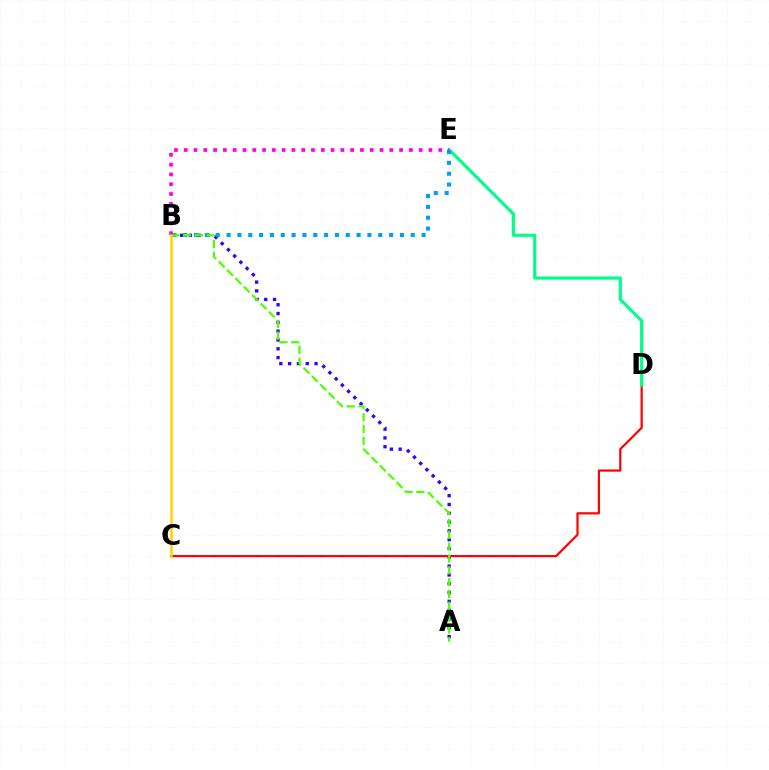{('A', 'B'): [{'color': '#3700ff', 'line_style': 'dotted', 'thickness': 2.39}, {'color': '#4fff00', 'line_style': 'dashed', 'thickness': 1.61}], ('C', 'D'): [{'color': '#ff0000', 'line_style': 'solid', 'thickness': 1.59}], ('D', 'E'): [{'color': '#00ff86', 'line_style': 'solid', 'thickness': 2.28}], ('B', 'E'): [{'color': '#009eff', 'line_style': 'dotted', 'thickness': 2.94}, {'color': '#ff00ed', 'line_style': 'dotted', 'thickness': 2.66}], ('B', 'C'): [{'color': '#ffd500', 'line_style': 'solid', 'thickness': 1.81}]}